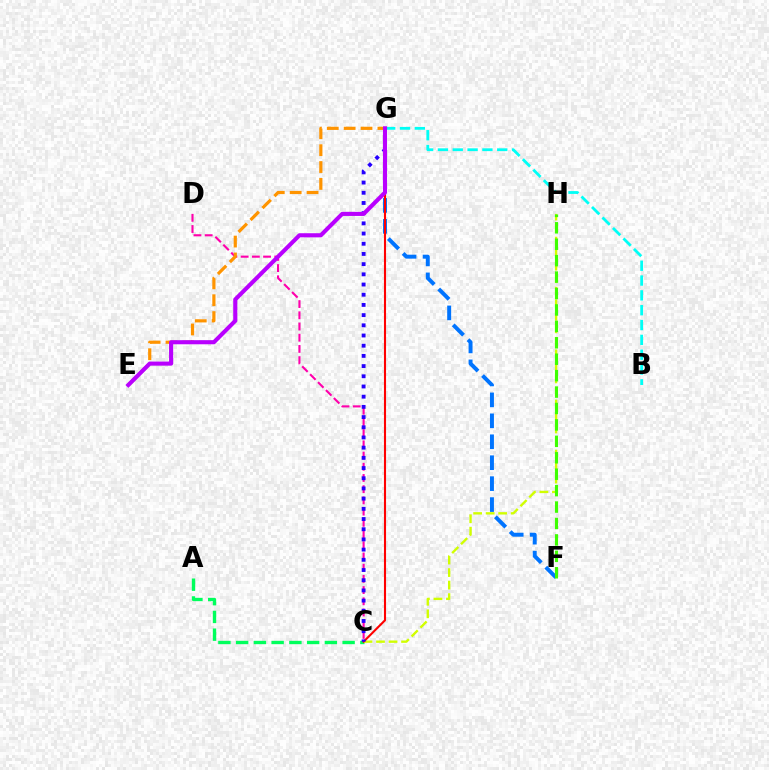{('A', 'C'): [{'color': '#00ff5c', 'line_style': 'dashed', 'thickness': 2.41}], ('C', 'H'): [{'color': '#d1ff00', 'line_style': 'dashed', 'thickness': 1.7}], ('F', 'G'): [{'color': '#0074ff', 'line_style': 'dashed', 'thickness': 2.84}], ('C', 'G'): [{'color': '#ff0000', 'line_style': 'solid', 'thickness': 1.51}, {'color': '#2500ff', 'line_style': 'dotted', 'thickness': 2.77}], ('B', 'G'): [{'color': '#00fff6', 'line_style': 'dashed', 'thickness': 2.01}], ('C', 'D'): [{'color': '#ff00ac', 'line_style': 'dashed', 'thickness': 1.52}], ('F', 'H'): [{'color': '#3dff00', 'line_style': 'dashed', 'thickness': 2.23}], ('E', 'G'): [{'color': '#ff9400', 'line_style': 'dashed', 'thickness': 2.29}, {'color': '#b900ff', 'line_style': 'solid', 'thickness': 2.95}]}